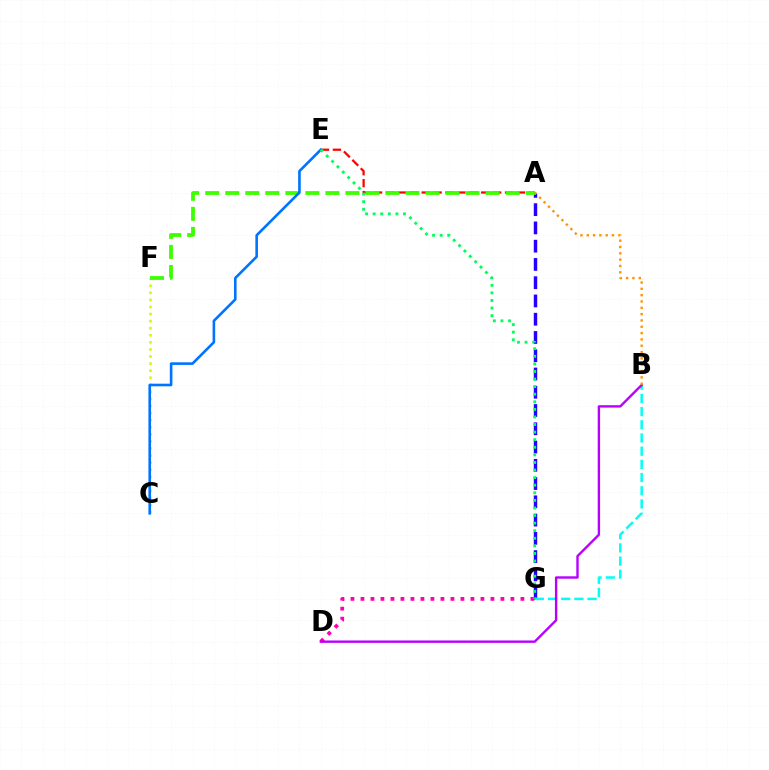{('A', 'G'): [{'color': '#2500ff', 'line_style': 'dashed', 'thickness': 2.48}], ('C', 'F'): [{'color': '#d1ff00', 'line_style': 'dotted', 'thickness': 1.92}], ('A', 'E'): [{'color': '#ff0000', 'line_style': 'dashed', 'thickness': 1.62}], ('B', 'G'): [{'color': '#00fff6', 'line_style': 'dashed', 'thickness': 1.79}], ('D', 'G'): [{'color': '#ff00ac', 'line_style': 'dotted', 'thickness': 2.72}], ('A', 'F'): [{'color': '#3dff00', 'line_style': 'dashed', 'thickness': 2.72}], ('B', 'D'): [{'color': '#b900ff', 'line_style': 'solid', 'thickness': 1.71}], ('C', 'E'): [{'color': '#0074ff', 'line_style': 'solid', 'thickness': 1.88}], ('A', 'B'): [{'color': '#ff9400', 'line_style': 'dotted', 'thickness': 1.72}], ('E', 'G'): [{'color': '#00ff5c', 'line_style': 'dotted', 'thickness': 2.06}]}